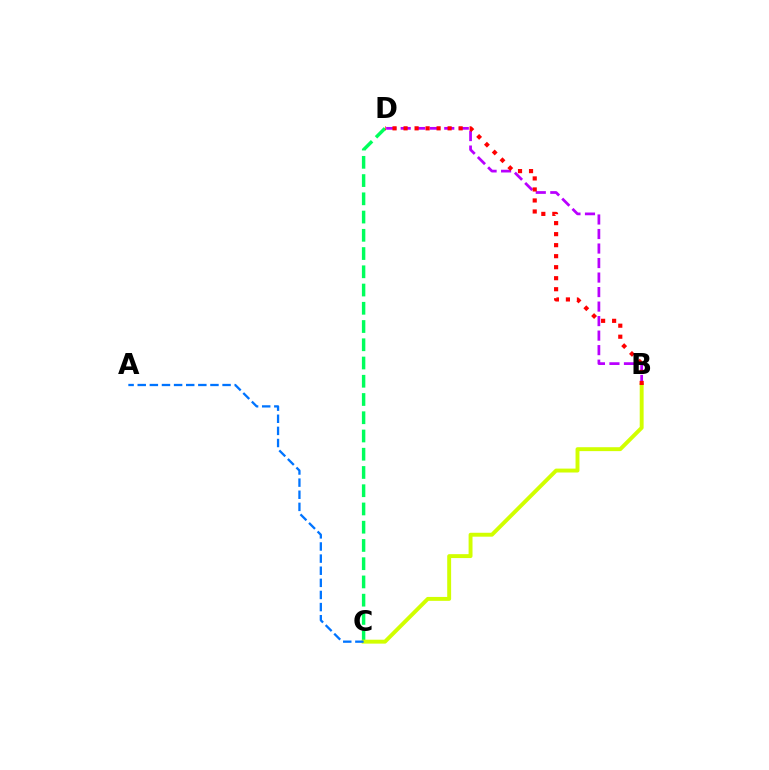{('B', 'D'): [{'color': '#b900ff', 'line_style': 'dashed', 'thickness': 1.97}, {'color': '#ff0000', 'line_style': 'dotted', 'thickness': 2.99}], ('C', 'D'): [{'color': '#00ff5c', 'line_style': 'dashed', 'thickness': 2.48}], ('B', 'C'): [{'color': '#d1ff00', 'line_style': 'solid', 'thickness': 2.82}], ('A', 'C'): [{'color': '#0074ff', 'line_style': 'dashed', 'thickness': 1.65}]}